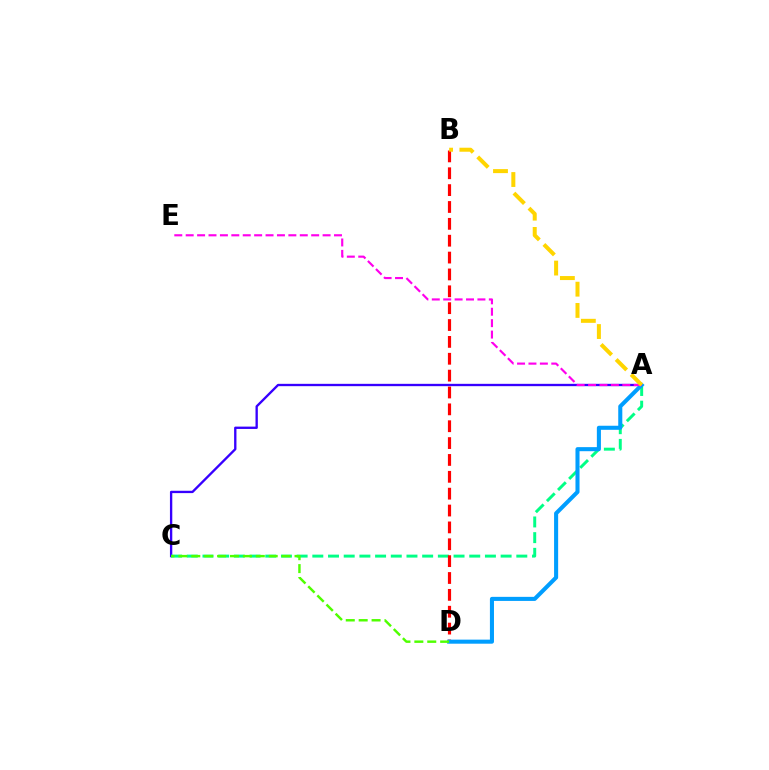{('A', 'C'): [{'color': '#3700ff', 'line_style': 'solid', 'thickness': 1.68}, {'color': '#00ff86', 'line_style': 'dashed', 'thickness': 2.13}], ('B', 'D'): [{'color': '#ff0000', 'line_style': 'dashed', 'thickness': 2.29}], ('A', 'D'): [{'color': '#009eff', 'line_style': 'solid', 'thickness': 2.93}], ('A', 'E'): [{'color': '#ff00ed', 'line_style': 'dashed', 'thickness': 1.55}], ('C', 'D'): [{'color': '#4fff00', 'line_style': 'dashed', 'thickness': 1.75}], ('A', 'B'): [{'color': '#ffd500', 'line_style': 'dashed', 'thickness': 2.89}]}